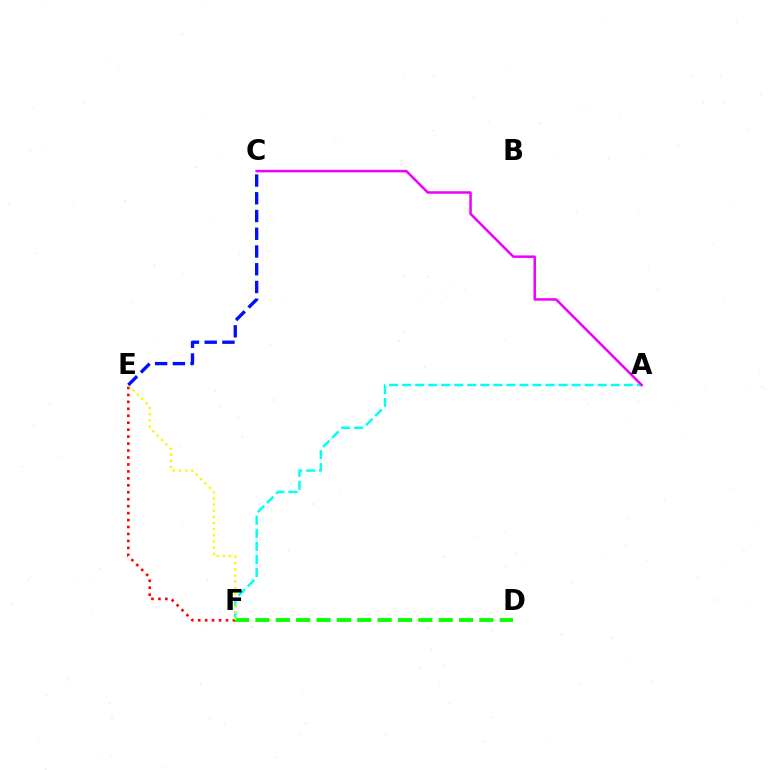{('A', 'F'): [{'color': '#00fff6', 'line_style': 'dashed', 'thickness': 1.77}], ('E', 'F'): [{'color': '#ff0000', 'line_style': 'dotted', 'thickness': 1.89}, {'color': '#fcf500', 'line_style': 'dotted', 'thickness': 1.67}], ('D', 'F'): [{'color': '#08ff00', 'line_style': 'dashed', 'thickness': 2.77}], ('A', 'C'): [{'color': '#ee00ff', 'line_style': 'solid', 'thickness': 1.8}], ('C', 'E'): [{'color': '#0010ff', 'line_style': 'dashed', 'thickness': 2.41}]}